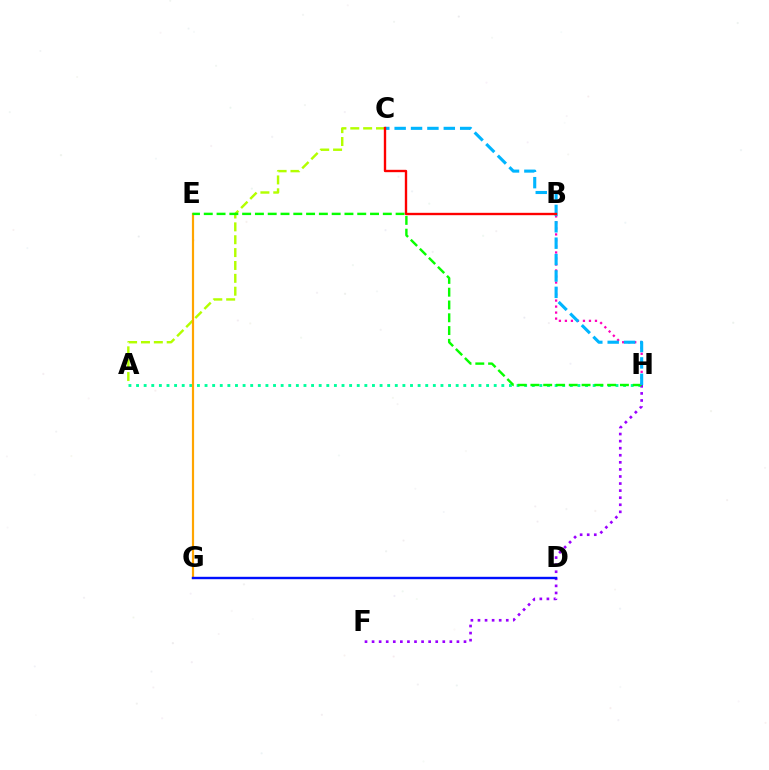{('A', 'H'): [{'color': '#00ff9d', 'line_style': 'dotted', 'thickness': 2.07}], ('F', 'H'): [{'color': '#9b00ff', 'line_style': 'dotted', 'thickness': 1.92}], ('A', 'C'): [{'color': '#b3ff00', 'line_style': 'dashed', 'thickness': 1.75}], ('E', 'G'): [{'color': '#ffa500', 'line_style': 'solid', 'thickness': 1.58}], ('B', 'H'): [{'color': '#ff00bd', 'line_style': 'dotted', 'thickness': 1.63}], ('E', 'H'): [{'color': '#08ff00', 'line_style': 'dashed', 'thickness': 1.74}], ('D', 'G'): [{'color': '#0010ff', 'line_style': 'solid', 'thickness': 1.73}], ('C', 'H'): [{'color': '#00b5ff', 'line_style': 'dashed', 'thickness': 2.23}], ('B', 'C'): [{'color': '#ff0000', 'line_style': 'solid', 'thickness': 1.71}]}